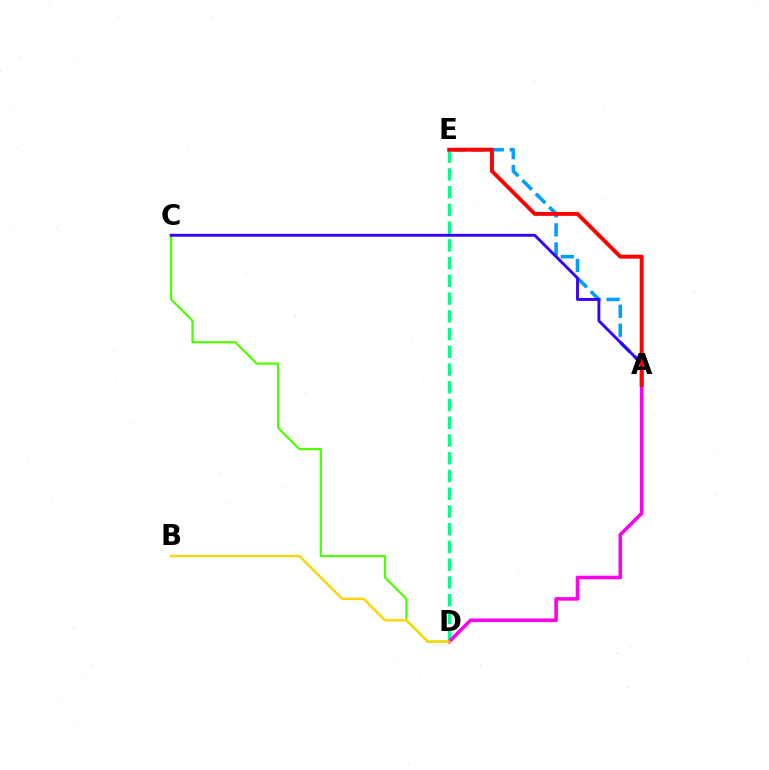{('A', 'E'): [{'color': '#009eff', 'line_style': 'dashed', 'thickness': 2.58}, {'color': '#ff0000', 'line_style': 'solid', 'thickness': 2.81}], ('C', 'D'): [{'color': '#4fff00', 'line_style': 'solid', 'thickness': 1.59}], ('D', 'E'): [{'color': '#00ff86', 'line_style': 'dashed', 'thickness': 2.41}], ('A', 'D'): [{'color': '#ff00ed', 'line_style': 'solid', 'thickness': 2.57}], ('B', 'D'): [{'color': '#ffd500', 'line_style': 'solid', 'thickness': 1.73}], ('A', 'C'): [{'color': '#3700ff', 'line_style': 'solid', 'thickness': 2.08}]}